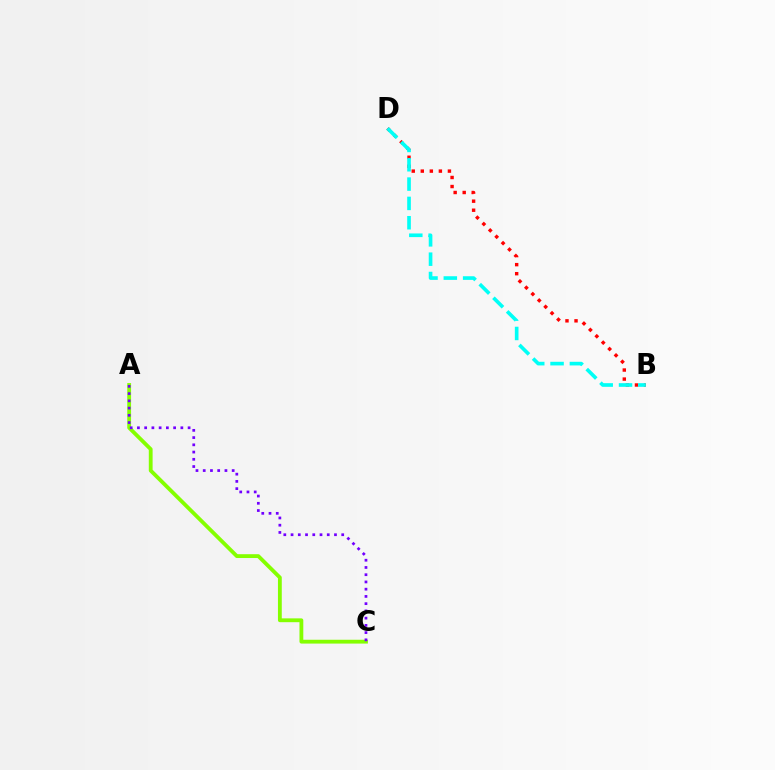{('B', 'D'): [{'color': '#ff0000', 'line_style': 'dotted', 'thickness': 2.46}, {'color': '#00fff6', 'line_style': 'dashed', 'thickness': 2.63}], ('A', 'C'): [{'color': '#84ff00', 'line_style': 'solid', 'thickness': 2.75}, {'color': '#7200ff', 'line_style': 'dotted', 'thickness': 1.97}]}